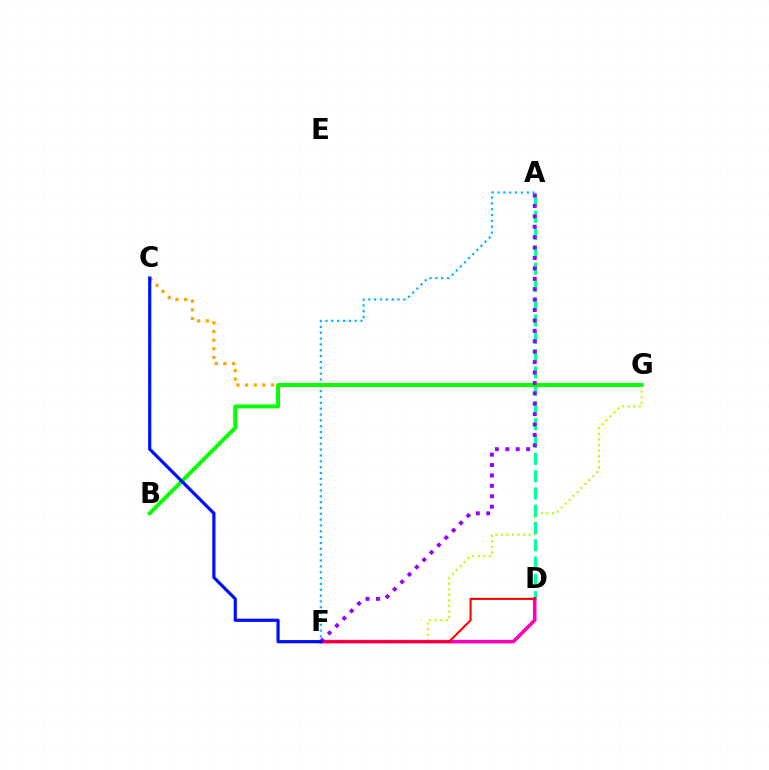{('F', 'G'): [{'color': '#b3ff00', 'line_style': 'dotted', 'thickness': 1.51}], ('A', 'D'): [{'color': '#00ff9d', 'line_style': 'dashed', 'thickness': 2.35}], ('D', 'F'): [{'color': '#ff00bd', 'line_style': 'solid', 'thickness': 2.56}, {'color': '#ff0000', 'line_style': 'solid', 'thickness': 1.51}], ('A', 'F'): [{'color': '#00b5ff', 'line_style': 'dotted', 'thickness': 1.59}, {'color': '#9b00ff', 'line_style': 'dotted', 'thickness': 2.83}], ('C', 'G'): [{'color': '#ffa500', 'line_style': 'dotted', 'thickness': 2.34}], ('B', 'G'): [{'color': '#08ff00', 'line_style': 'solid', 'thickness': 2.84}], ('C', 'F'): [{'color': '#0010ff', 'line_style': 'solid', 'thickness': 2.31}]}